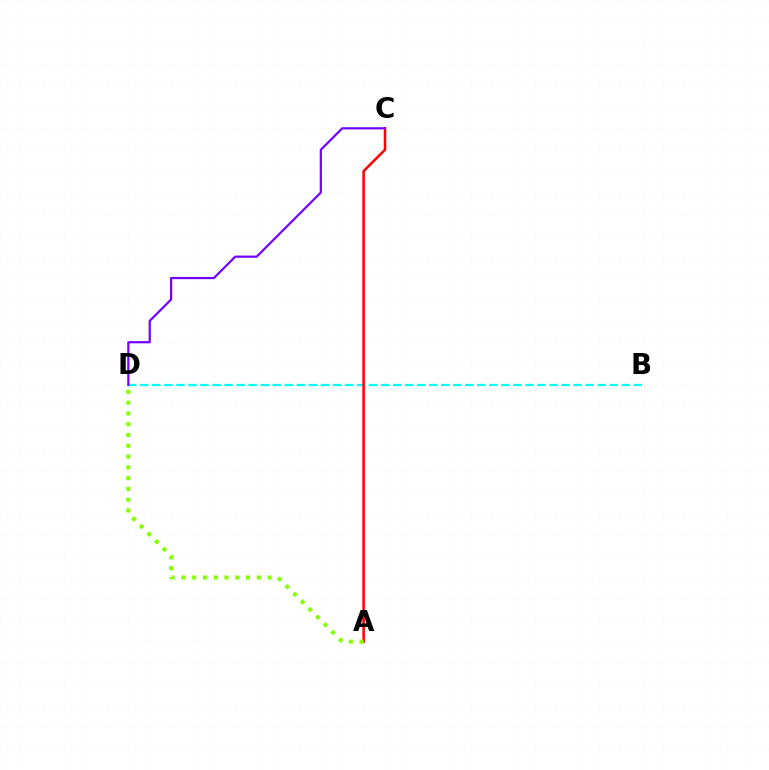{('B', 'D'): [{'color': '#00fff6', 'line_style': 'dashed', 'thickness': 1.64}], ('A', 'C'): [{'color': '#ff0000', 'line_style': 'solid', 'thickness': 1.82}], ('C', 'D'): [{'color': '#7200ff', 'line_style': 'solid', 'thickness': 1.58}], ('A', 'D'): [{'color': '#84ff00', 'line_style': 'dotted', 'thickness': 2.93}]}